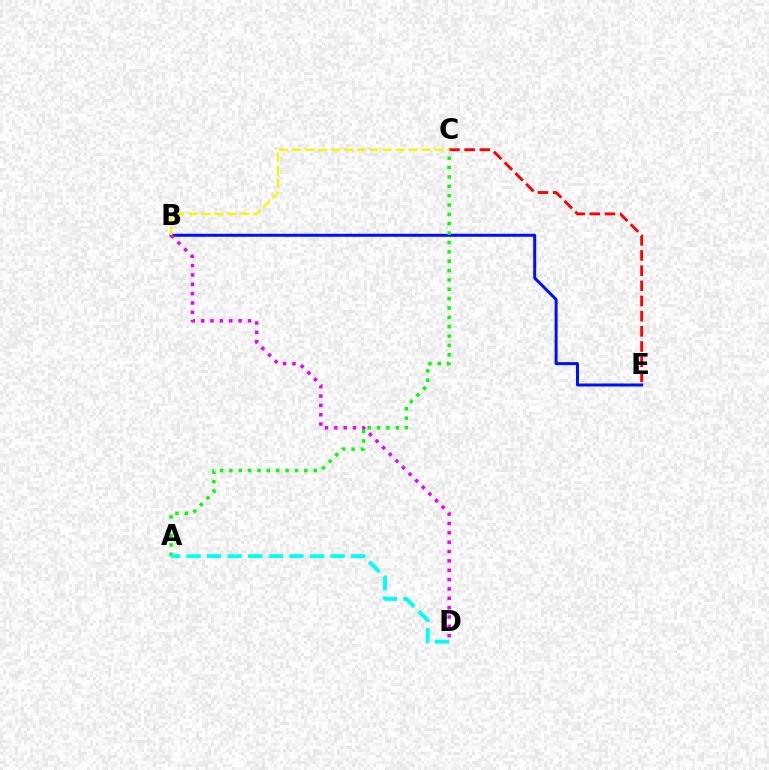{('C', 'E'): [{'color': '#ff0000', 'line_style': 'dashed', 'thickness': 2.06}], ('B', 'E'): [{'color': '#0010ff', 'line_style': 'solid', 'thickness': 2.16}], ('B', 'D'): [{'color': '#ee00ff', 'line_style': 'dotted', 'thickness': 2.54}], ('A', 'C'): [{'color': '#08ff00', 'line_style': 'dotted', 'thickness': 2.54}], ('A', 'D'): [{'color': '#00fff6', 'line_style': 'dashed', 'thickness': 2.8}], ('B', 'C'): [{'color': '#fcf500', 'line_style': 'dashed', 'thickness': 1.76}]}